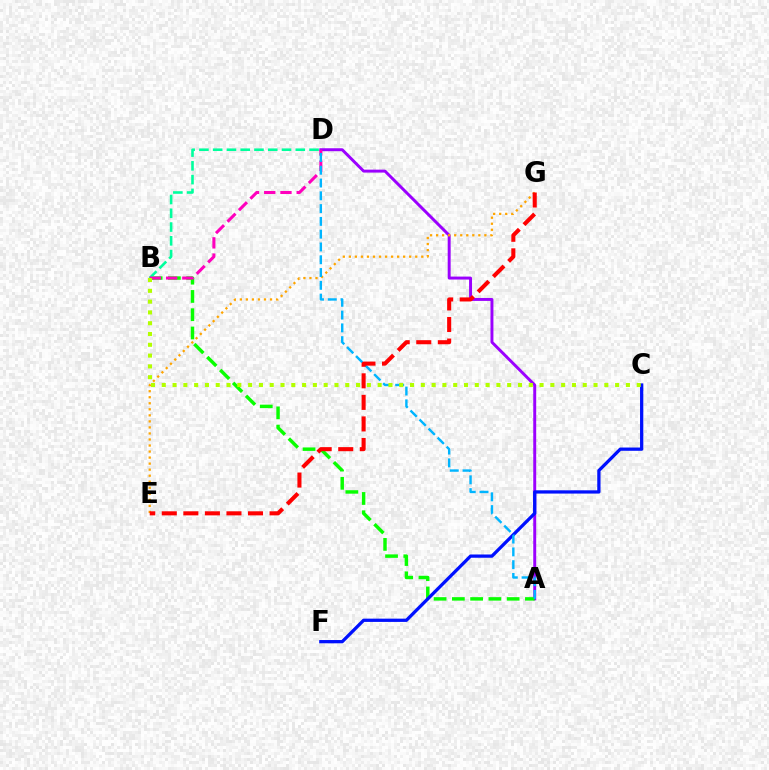{('A', 'D'): [{'color': '#9b00ff', 'line_style': 'solid', 'thickness': 2.12}, {'color': '#00b5ff', 'line_style': 'dashed', 'thickness': 1.74}], ('A', 'B'): [{'color': '#08ff00', 'line_style': 'dashed', 'thickness': 2.48}], ('C', 'F'): [{'color': '#0010ff', 'line_style': 'solid', 'thickness': 2.35}], ('E', 'G'): [{'color': '#ffa500', 'line_style': 'dotted', 'thickness': 1.64}, {'color': '#ff0000', 'line_style': 'dashed', 'thickness': 2.93}], ('B', 'D'): [{'color': '#00ff9d', 'line_style': 'dashed', 'thickness': 1.87}, {'color': '#ff00bd', 'line_style': 'dashed', 'thickness': 2.21}], ('B', 'C'): [{'color': '#b3ff00', 'line_style': 'dotted', 'thickness': 2.93}]}